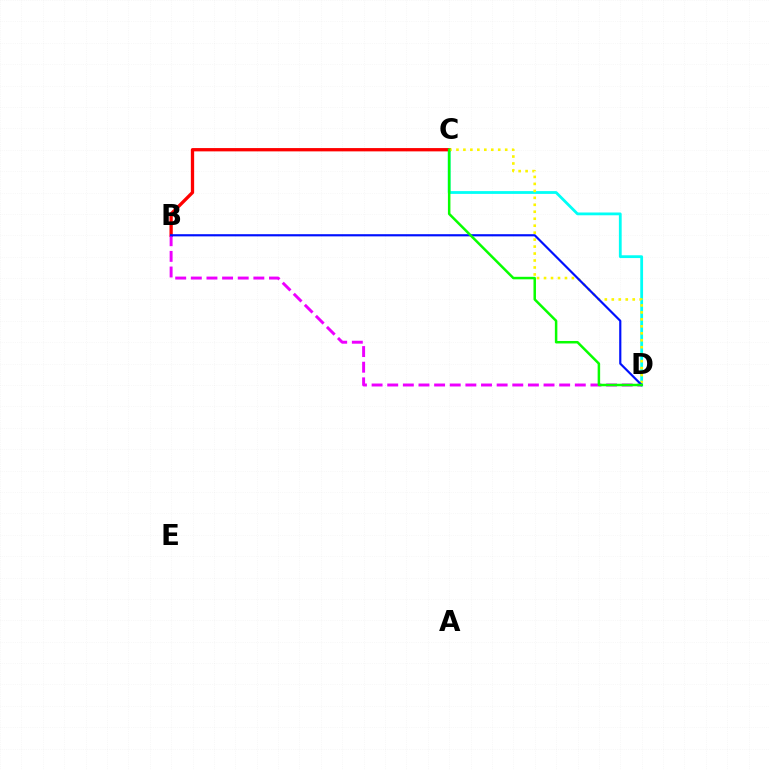{('C', 'D'): [{'color': '#00fff6', 'line_style': 'solid', 'thickness': 2.01}, {'color': '#fcf500', 'line_style': 'dotted', 'thickness': 1.89}, {'color': '#08ff00', 'line_style': 'solid', 'thickness': 1.8}], ('B', 'C'): [{'color': '#ff0000', 'line_style': 'solid', 'thickness': 2.38}], ('B', 'D'): [{'color': '#ee00ff', 'line_style': 'dashed', 'thickness': 2.12}, {'color': '#0010ff', 'line_style': 'solid', 'thickness': 1.57}]}